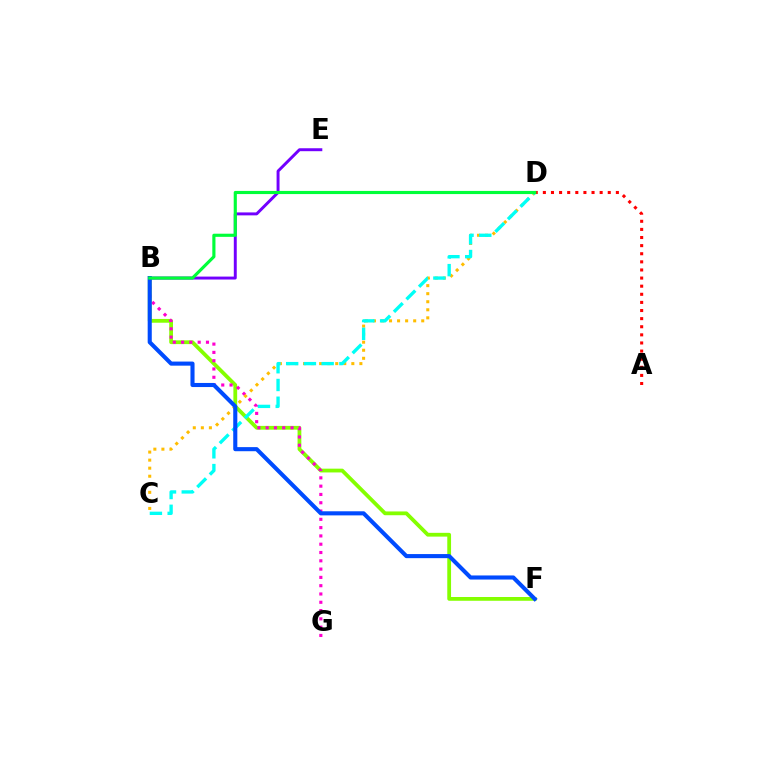{('B', 'F'): [{'color': '#84ff00', 'line_style': 'solid', 'thickness': 2.72}, {'color': '#004bff', 'line_style': 'solid', 'thickness': 2.95}], ('B', 'G'): [{'color': '#ff00cf', 'line_style': 'dotted', 'thickness': 2.25}], ('B', 'E'): [{'color': '#7200ff', 'line_style': 'solid', 'thickness': 2.12}], ('C', 'D'): [{'color': '#ffbd00', 'line_style': 'dotted', 'thickness': 2.19}, {'color': '#00fff6', 'line_style': 'dashed', 'thickness': 2.41}], ('A', 'D'): [{'color': '#ff0000', 'line_style': 'dotted', 'thickness': 2.2}], ('B', 'D'): [{'color': '#00ff39', 'line_style': 'solid', 'thickness': 2.26}]}